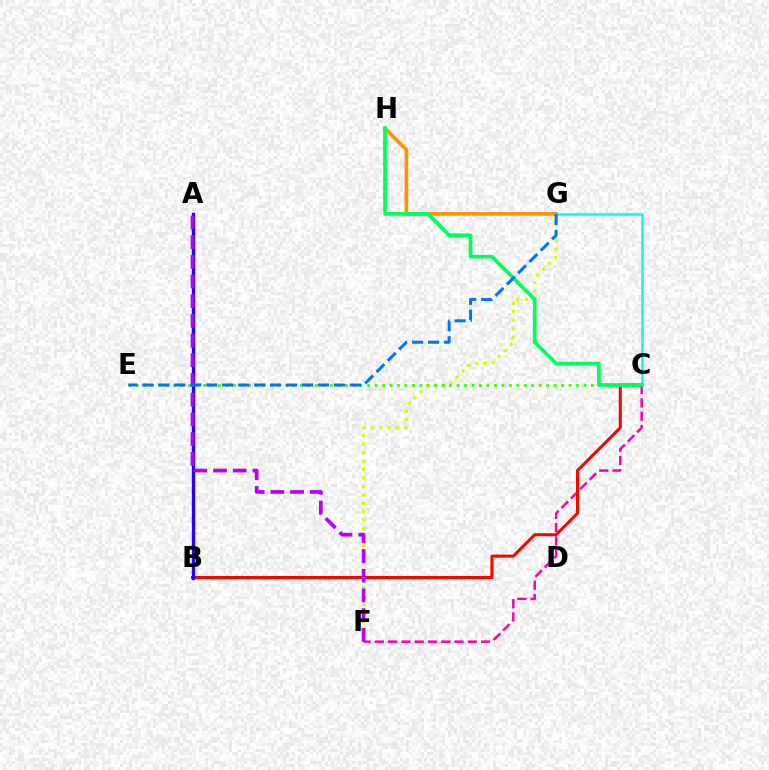{('C', 'F'): [{'color': '#ff00ac', 'line_style': 'dashed', 'thickness': 1.8}], ('B', 'C'): [{'color': '#ff0000', 'line_style': 'solid', 'thickness': 2.19}], ('F', 'G'): [{'color': '#d1ff00', 'line_style': 'dotted', 'thickness': 2.29}], ('A', 'B'): [{'color': '#2500ff', 'line_style': 'solid', 'thickness': 2.42}], ('G', 'H'): [{'color': '#ff9400', 'line_style': 'solid', 'thickness': 2.65}], ('C', 'E'): [{'color': '#3dff00', 'line_style': 'dotted', 'thickness': 2.03}], ('C', 'G'): [{'color': '#00fff6', 'line_style': 'solid', 'thickness': 1.83}], ('A', 'F'): [{'color': '#b900ff', 'line_style': 'dashed', 'thickness': 2.67}], ('C', 'H'): [{'color': '#00ff5c', 'line_style': 'solid', 'thickness': 2.66}], ('E', 'G'): [{'color': '#0074ff', 'line_style': 'dashed', 'thickness': 2.17}]}